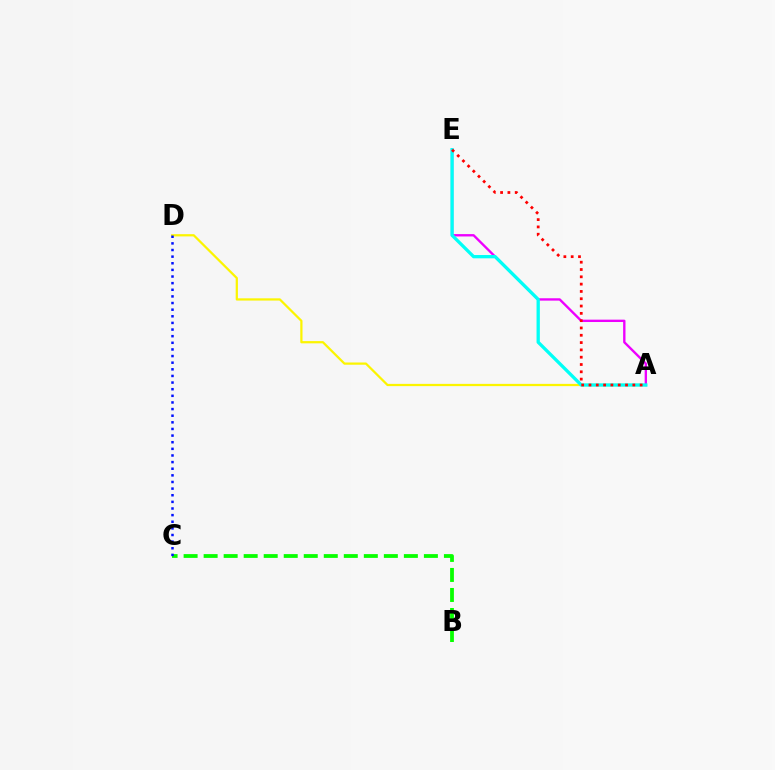{('B', 'C'): [{'color': '#08ff00', 'line_style': 'dashed', 'thickness': 2.72}], ('A', 'D'): [{'color': '#fcf500', 'line_style': 'solid', 'thickness': 1.61}], ('A', 'E'): [{'color': '#ee00ff', 'line_style': 'solid', 'thickness': 1.7}, {'color': '#00fff6', 'line_style': 'solid', 'thickness': 2.37}, {'color': '#ff0000', 'line_style': 'dotted', 'thickness': 1.99}], ('C', 'D'): [{'color': '#0010ff', 'line_style': 'dotted', 'thickness': 1.8}]}